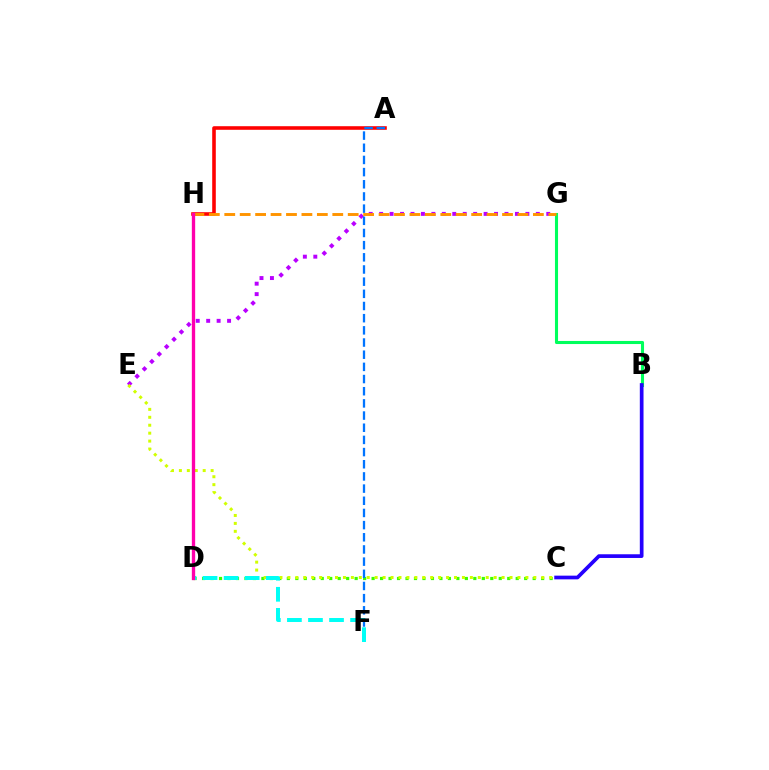{('C', 'D'): [{'color': '#3dff00', 'line_style': 'dotted', 'thickness': 2.3}], ('B', 'G'): [{'color': '#00ff5c', 'line_style': 'solid', 'thickness': 2.21}], ('A', 'H'): [{'color': '#ff0000', 'line_style': 'solid', 'thickness': 2.58}], ('B', 'C'): [{'color': '#2500ff', 'line_style': 'solid', 'thickness': 2.67}], ('E', 'G'): [{'color': '#b900ff', 'line_style': 'dotted', 'thickness': 2.84}], ('A', 'F'): [{'color': '#0074ff', 'line_style': 'dashed', 'thickness': 1.65}], ('C', 'E'): [{'color': '#d1ff00', 'line_style': 'dotted', 'thickness': 2.16}], ('D', 'F'): [{'color': '#00fff6', 'line_style': 'dashed', 'thickness': 2.86}], ('G', 'H'): [{'color': '#ff9400', 'line_style': 'dashed', 'thickness': 2.1}], ('D', 'H'): [{'color': '#ff00ac', 'line_style': 'solid', 'thickness': 2.4}]}